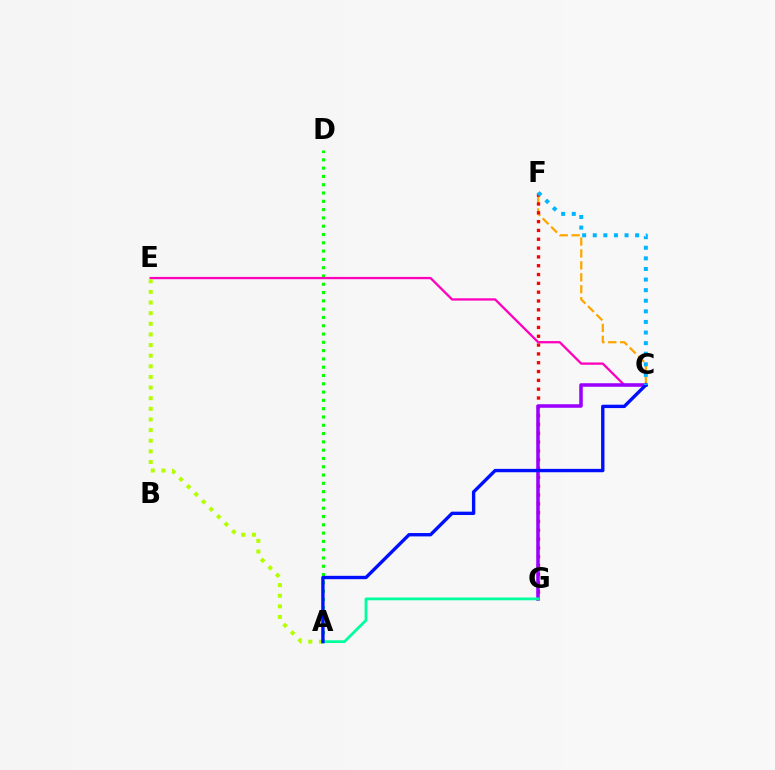{('A', 'D'): [{'color': '#08ff00', 'line_style': 'dotted', 'thickness': 2.25}], ('C', 'E'): [{'color': '#ff00bd', 'line_style': 'solid', 'thickness': 1.65}], ('C', 'F'): [{'color': '#ffa500', 'line_style': 'dashed', 'thickness': 1.62}, {'color': '#00b5ff', 'line_style': 'dotted', 'thickness': 2.88}], ('F', 'G'): [{'color': '#ff0000', 'line_style': 'dotted', 'thickness': 2.4}], ('C', 'G'): [{'color': '#9b00ff', 'line_style': 'solid', 'thickness': 2.54}], ('A', 'G'): [{'color': '#00ff9d', 'line_style': 'solid', 'thickness': 2.0}], ('A', 'E'): [{'color': '#b3ff00', 'line_style': 'dotted', 'thickness': 2.89}], ('A', 'C'): [{'color': '#0010ff', 'line_style': 'solid', 'thickness': 2.42}]}